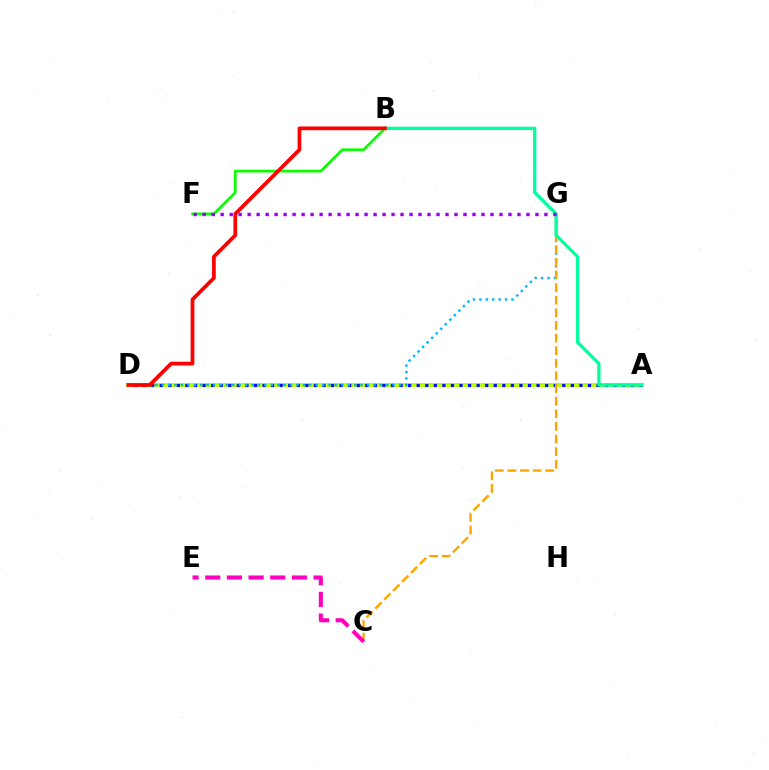{('B', 'F'): [{'color': '#08ff00', 'line_style': 'solid', 'thickness': 1.93}], ('A', 'D'): [{'color': '#b3ff00', 'line_style': 'solid', 'thickness': 2.72}, {'color': '#0010ff', 'line_style': 'dotted', 'thickness': 2.33}], ('D', 'G'): [{'color': '#00b5ff', 'line_style': 'dotted', 'thickness': 1.74}], ('C', 'G'): [{'color': '#ffa500', 'line_style': 'dashed', 'thickness': 1.71}], ('C', 'E'): [{'color': '#ff00bd', 'line_style': 'dashed', 'thickness': 2.94}], ('A', 'B'): [{'color': '#00ff9d', 'line_style': 'solid', 'thickness': 2.36}], ('B', 'D'): [{'color': '#ff0000', 'line_style': 'solid', 'thickness': 2.69}], ('F', 'G'): [{'color': '#9b00ff', 'line_style': 'dotted', 'thickness': 2.44}]}